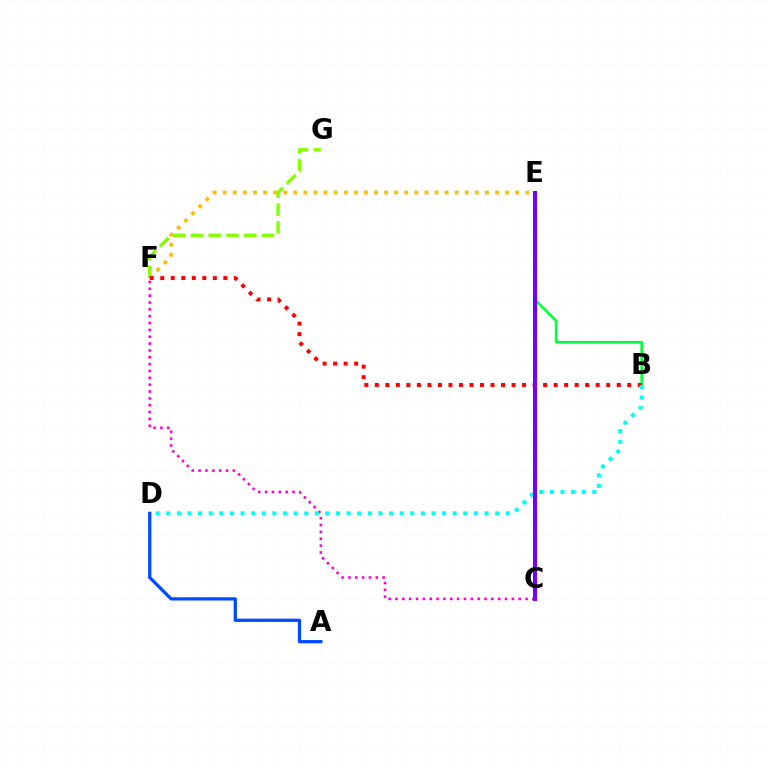{('E', 'F'): [{'color': '#ffbd00', 'line_style': 'dotted', 'thickness': 2.74}], ('B', 'E'): [{'color': '#00ff39', 'line_style': 'solid', 'thickness': 1.87}], ('F', 'G'): [{'color': '#84ff00', 'line_style': 'dashed', 'thickness': 2.42}], ('C', 'F'): [{'color': '#ff00cf', 'line_style': 'dotted', 'thickness': 1.86}], ('B', 'F'): [{'color': '#ff0000', 'line_style': 'dotted', 'thickness': 2.86}], ('B', 'D'): [{'color': '#00fff6', 'line_style': 'dotted', 'thickness': 2.88}], ('A', 'D'): [{'color': '#004bff', 'line_style': 'solid', 'thickness': 2.35}], ('C', 'E'): [{'color': '#7200ff', 'line_style': 'solid', 'thickness': 2.92}]}